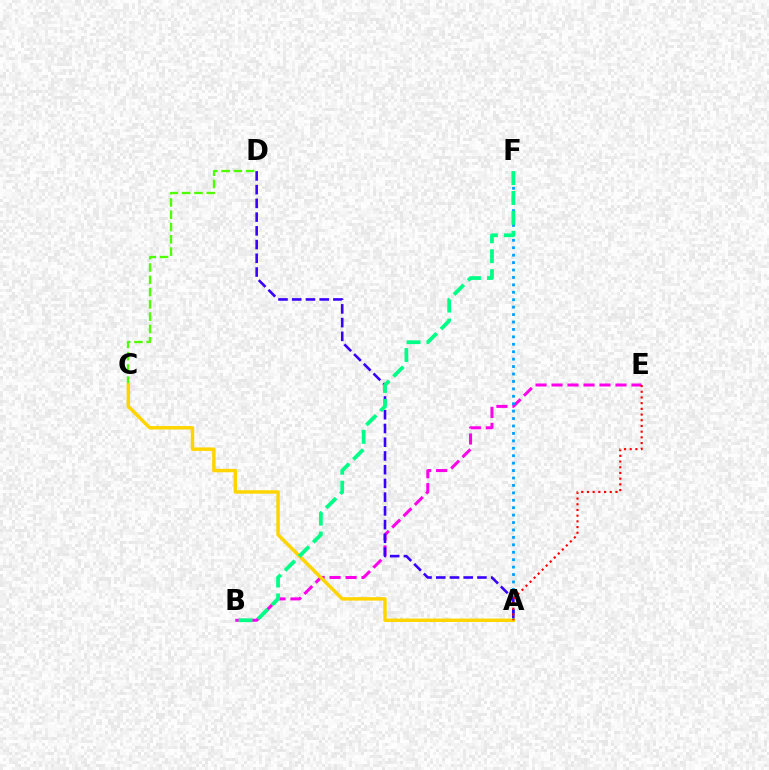{('B', 'E'): [{'color': '#ff00ed', 'line_style': 'dashed', 'thickness': 2.17}], ('C', 'D'): [{'color': '#4fff00', 'line_style': 'dashed', 'thickness': 1.67}], ('A', 'F'): [{'color': '#009eff', 'line_style': 'dotted', 'thickness': 2.02}], ('A', 'D'): [{'color': '#3700ff', 'line_style': 'dashed', 'thickness': 1.87}], ('A', 'C'): [{'color': '#ffd500', 'line_style': 'solid', 'thickness': 2.49}], ('A', 'E'): [{'color': '#ff0000', 'line_style': 'dotted', 'thickness': 1.55}], ('B', 'F'): [{'color': '#00ff86', 'line_style': 'dashed', 'thickness': 2.7}]}